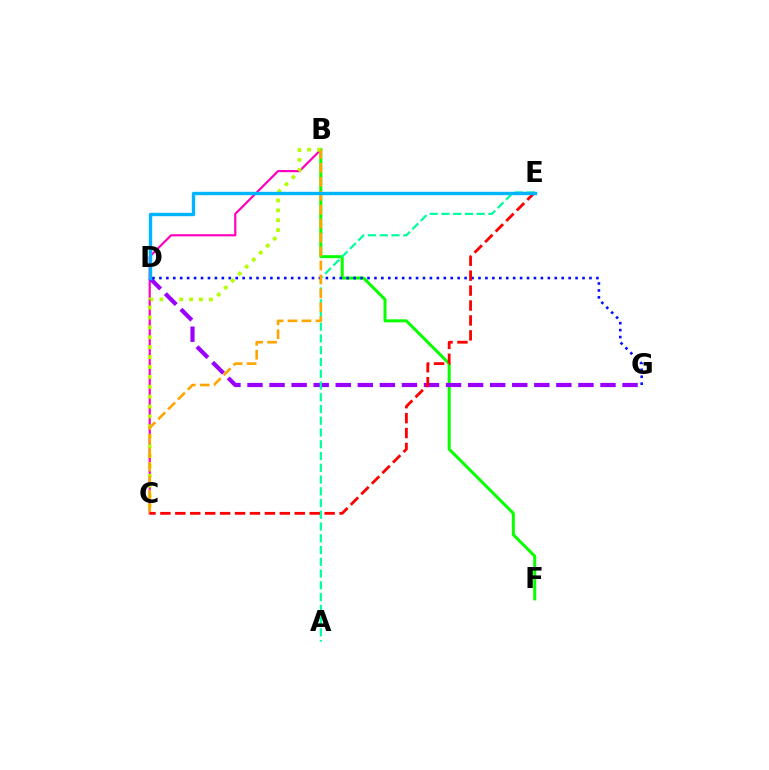{('B', 'C'): [{'color': '#ff00bd', 'line_style': 'solid', 'thickness': 1.57}, {'color': '#b3ff00', 'line_style': 'dotted', 'thickness': 2.69}, {'color': '#ffa500', 'line_style': 'dashed', 'thickness': 1.89}], ('B', 'F'): [{'color': '#08ff00', 'line_style': 'solid', 'thickness': 2.17}], ('D', 'G'): [{'color': '#9b00ff', 'line_style': 'dashed', 'thickness': 3.0}, {'color': '#0010ff', 'line_style': 'dotted', 'thickness': 1.88}], ('A', 'E'): [{'color': '#00ff9d', 'line_style': 'dashed', 'thickness': 1.6}], ('C', 'E'): [{'color': '#ff0000', 'line_style': 'dashed', 'thickness': 2.03}], ('D', 'E'): [{'color': '#00b5ff', 'line_style': 'solid', 'thickness': 2.43}]}